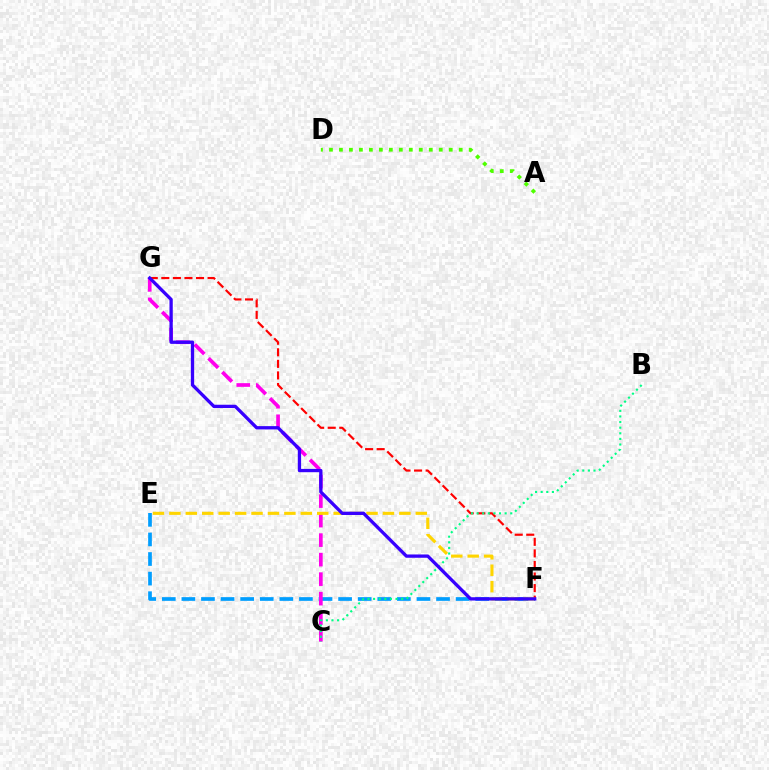{('E', 'F'): [{'color': '#009eff', 'line_style': 'dashed', 'thickness': 2.66}, {'color': '#ffd500', 'line_style': 'dashed', 'thickness': 2.23}], ('C', 'G'): [{'color': '#ff00ed', 'line_style': 'dashed', 'thickness': 2.65}], ('F', 'G'): [{'color': '#ff0000', 'line_style': 'dashed', 'thickness': 1.57}, {'color': '#3700ff', 'line_style': 'solid', 'thickness': 2.38}], ('A', 'D'): [{'color': '#4fff00', 'line_style': 'dotted', 'thickness': 2.71}], ('B', 'C'): [{'color': '#00ff86', 'line_style': 'dotted', 'thickness': 1.52}]}